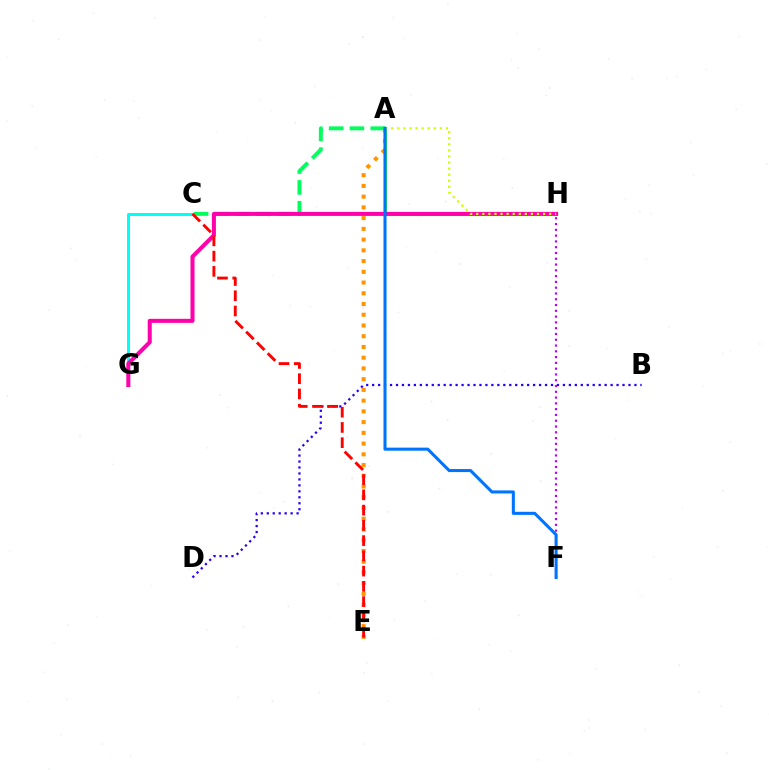{('C', 'G'): [{'color': '#00fff6', 'line_style': 'solid', 'thickness': 2.18}], ('A', 'C'): [{'color': '#00ff5c', 'line_style': 'dashed', 'thickness': 2.83}], ('A', 'E'): [{'color': '#ff9400', 'line_style': 'dotted', 'thickness': 2.92}], ('A', 'H'): [{'color': '#3dff00', 'line_style': 'solid', 'thickness': 2.31}, {'color': '#d1ff00', 'line_style': 'dotted', 'thickness': 1.65}], ('G', 'H'): [{'color': '#ff00ac', 'line_style': 'solid', 'thickness': 2.91}], ('B', 'D'): [{'color': '#2500ff', 'line_style': 'dotted', 'thickness': 1.62}], ('C', 'E'): [{'color': '#ff0000', 'line_style': 'dashed', 'thickness': 2.07}], ('F', 'H'): [{'color': '#b900ff', 'line_style': 'dotted', 'thickness': 1.57}], ('A', 'F'): [{'color': '#0074ff', 'line_style': 'solid', 'thickness': 2.2}]}